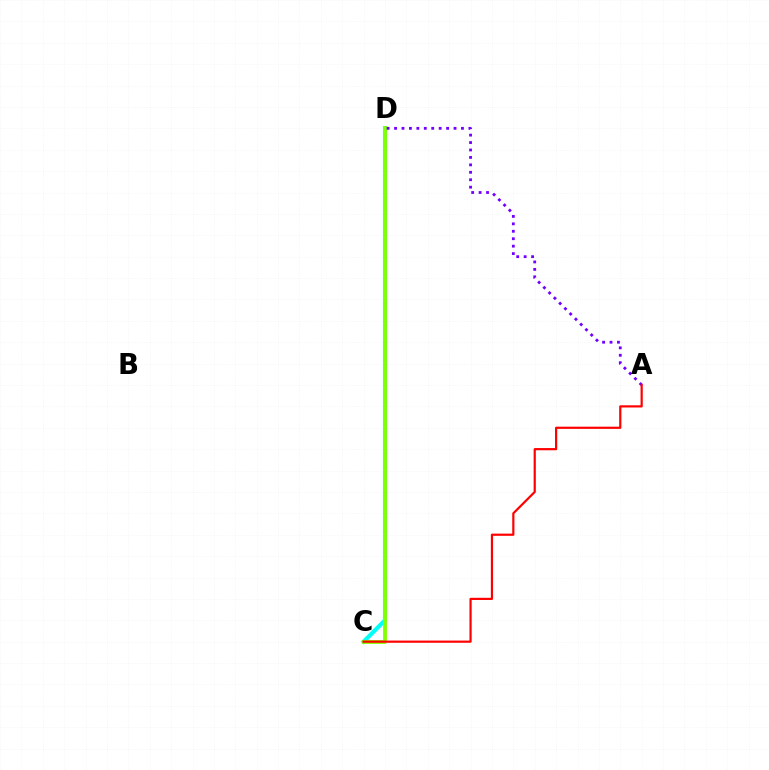{('C', 'D'): [{'color': '#00fff6', 'line_style': 'solid', 'thickness': 3.0}, {'color': '#84ff00', 'line_style': 'solid', 'thickness': 2.75}], ('A', 'D'): [{'color': '#7200ff', 'line_style': 'dotted', 'thickness': 2.02}], ('A', 'C'): [{'color': '#ff0000', 'line_style': 'solid', 'thickness': 1.58}]}